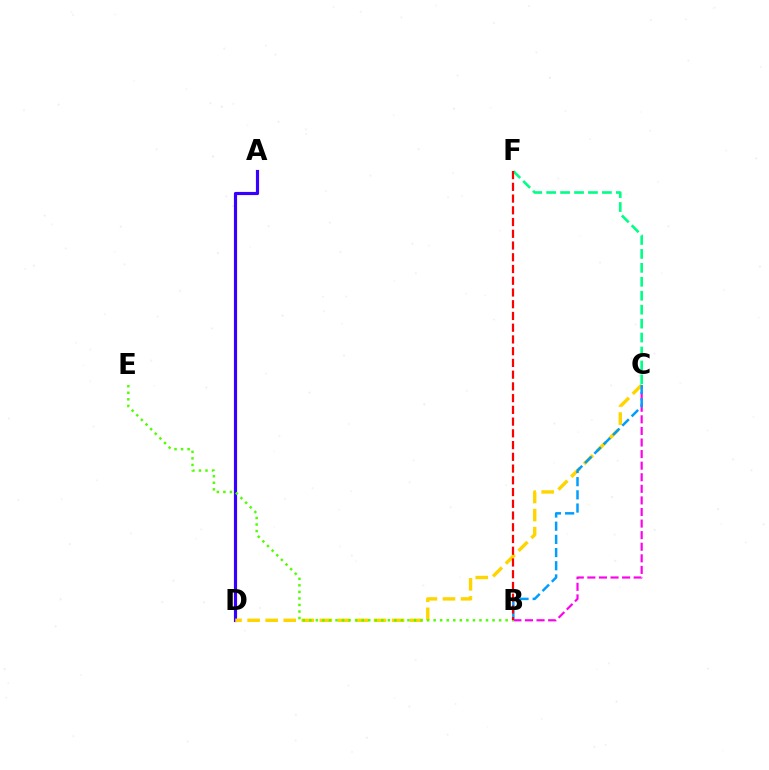{('B', 'C'): [{'color': '#ff00ed', 'line_style': 'dashed', 'thickness': 1.57}, {'color': '#009eff', 'line_style': 'dashed', 'thickness': 1.79}], ('A', 'D'): [{'color': '#3700ff', 'line_style': 'solid', 'thickness': 2.28}], ('C', 'D'): [{'color': '#ffd500', 'line_style': 'dashed', 'thickness': 2.45}], ('B', 'E'): [{'color': '#4fff00', 'line_style': 'dotted', 'thickness': 1.78}], ('C', 'F'): [{'color': '#00ff86', 'line_style': 'dashed', 'thickness': 1.89}], ('B', 'F'): [{'color': '#ff0000', 'line_style': 'dashed', 'thickness': 1.59}]}